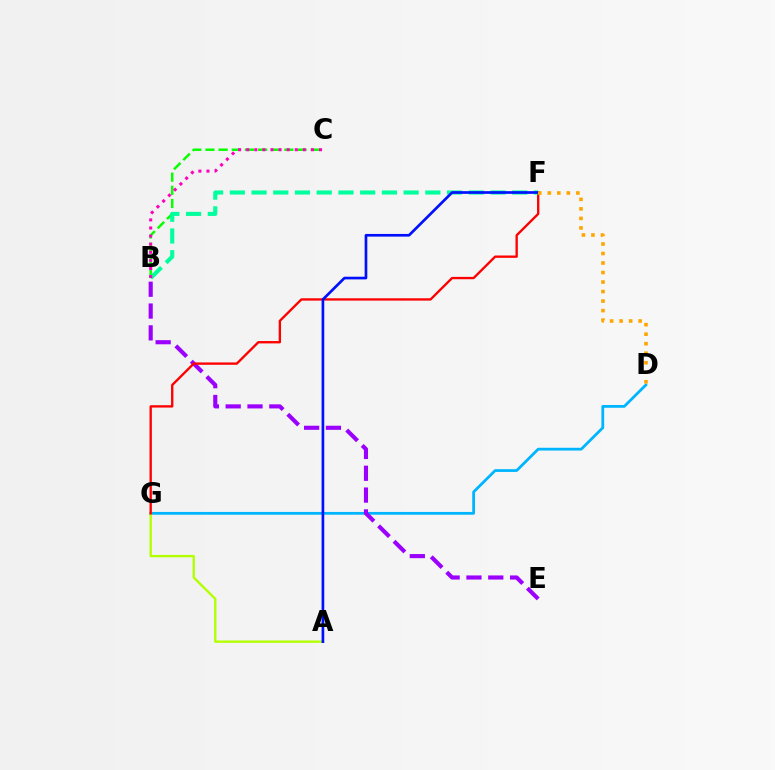{('D', 'G'): [{'color': '#00b5ff', 'line_style': 'solid', 'thickness': 2.0}], ('B', 'C'): [{'color': '#08ff00', 'line_style': 'dashed', 'thickness': 1.79}, {'color': '#ff00bd', 'line_style': 'dotted', 'thickness': 2.2}], ('B', 'E'): [{'color': '#9b00ff', 'line_style': 'dashed', 'thickness': 2.96}], ('A', 'G'): [{'color': '#b3ff00', 'line_style': 'solid', 'thickness': 1.7}], ('F', 'G'): [{'color': '#ff0000', 'line_style': 'solid', 'thickness': 1.69}], ('B', 'F'): [{'color': '#00ff9d', 'line_style': 'dashed', 'thickness': 2.95}], ('A', 'F'): [{'color': '#0010ff', 'line_style': 'solid', 'thickness': 1.93}], ('D', 'F'): [{'color': '#ffa500', 'line_style': 'dotted', 'thickness': 2.59}]}